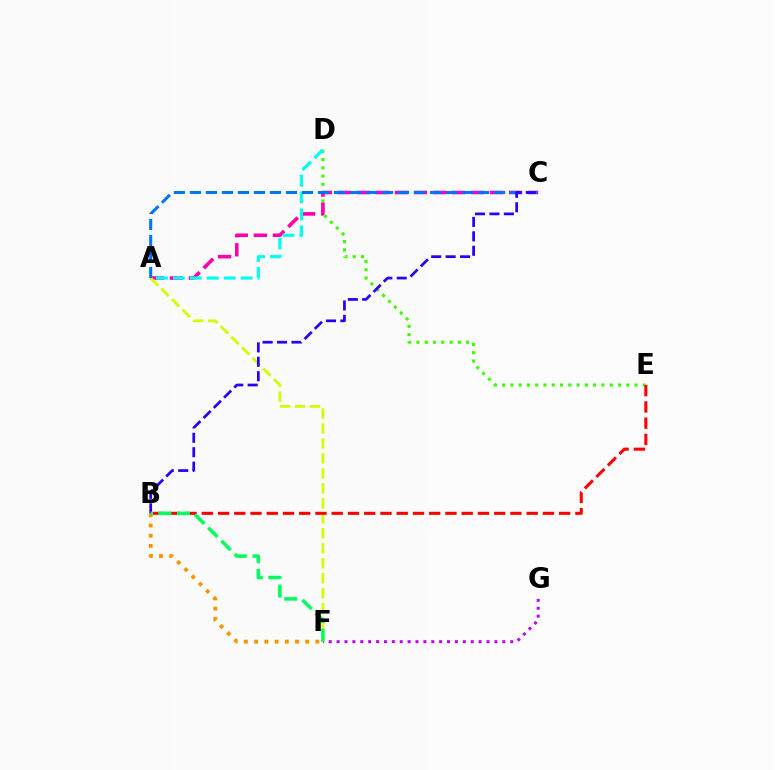{('D', 'E'): [{'color': '#3dff00', 'line_style': 'dotted', 'thickness': 2.25}], ('A', 'C'): [{'color': '#ff00ac', 'line_style': 'dashed', 'thickness': 2.59}, {'color': '#0074ff', 'line_style': 'dashed', 'thickness': 2.18}], ('A', 'D'): [{'color': '#00fff6', 'line_style': 'dashed', 'thickness': 2.3}], ('A', 'F'): [{'color': '#d1ff00', 'line_style': 'dashed', 'thickness': 2.03}], ('F', 'G'): [{'color': '#b900ff', 'line_style': 'dotted', 'thickness': 2.14}], ('B', 'F'): [{'color': '#ff9400', 'line_style': 'dotted', 'thickness': 2.78}, {'color': '#00ff5c', 'line_style': 'dashed', 'thickness': 2.53}], ('B', 'C'): [{'color': '#2500ff', 'line_style': 'dashed', 'thickness': 1.96}], ('B', 'E'): [{'color': '#ff0000', 'line_style': 'dashed', 'thickness': 2.21}]}